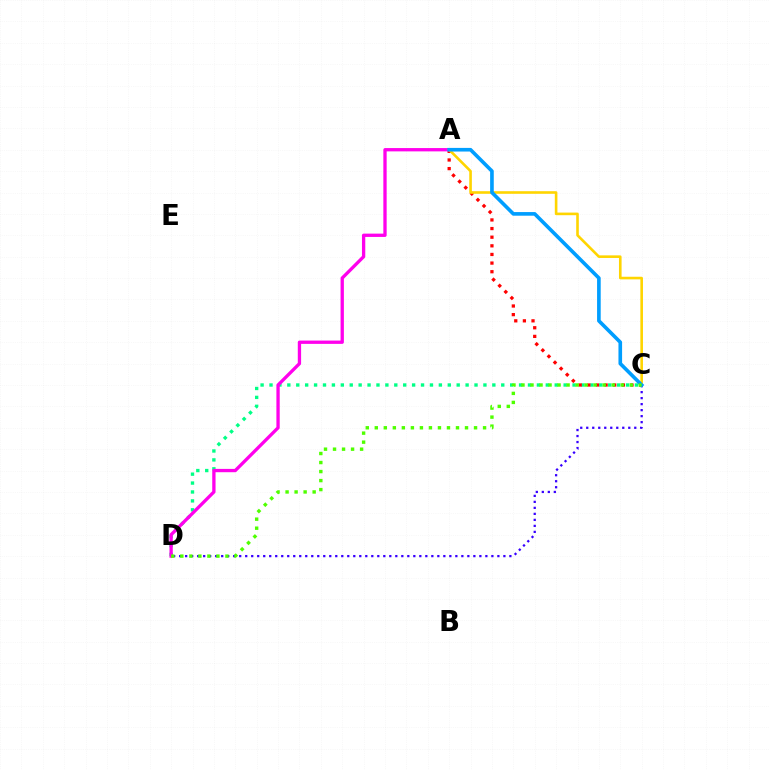{('C', 'D'): [{'color': '#00ff86', 'line_style': 'dotted', 'thickness': 2.42}, {'color': '#3700ff', 'line_style': 'dotted', 'thickness': 1.63}, {'color': '#4fff00', 'line_style': 'dotted', 'thickness': 2.45}], ('A', 'C'): [{'color': '#ff0000', 'line_style': 'dotted', 'thickness': 2.34}, {'color': '#ffd500', 'line_style': 'solid', 'thickness': 1.88}, {'color': '#009eff', 'line_style': 'solid', 'thickness': 2.62}], ('A', 'D'): [{'color': '#ff00ed', 'line_style': 'solid', 'thickness': 2.38}]}